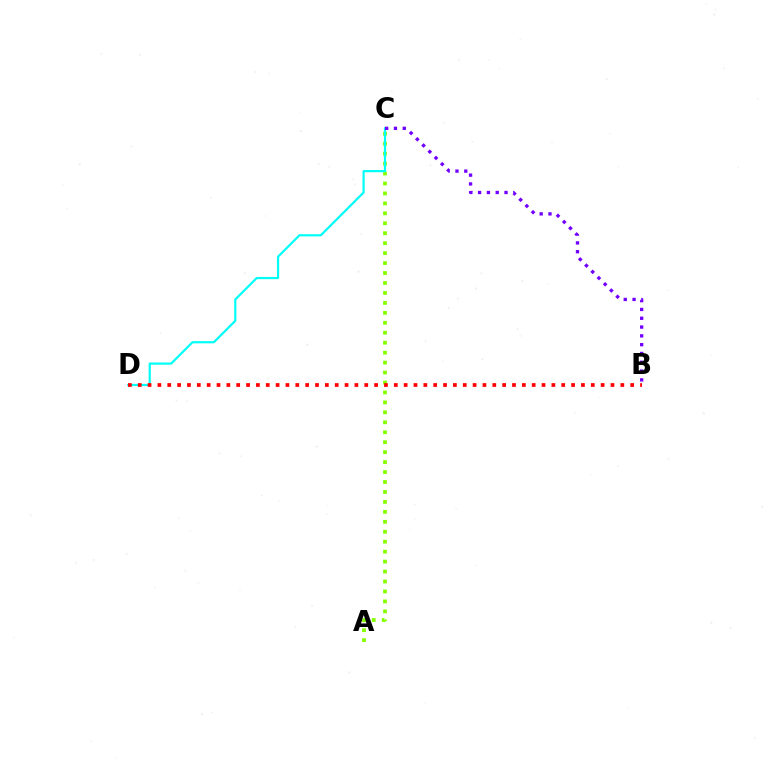{('A', 'C'): [{'color': '#84ff00', 'line_style': 'dotted', 'thickness': 2.7}], ('C', 'D'): [{'color': '#00fff6', 'line_style': 'solid', 'thickness': 1.58}], ('B', 'D'): [{'color': '#ff0000', 'line_style': 'dotted', 'thickness': 2.68}], ('B', 'C'): [{'color': '#7200ff', 'line_style': 'dotted', 'thickness': 2.39}]}